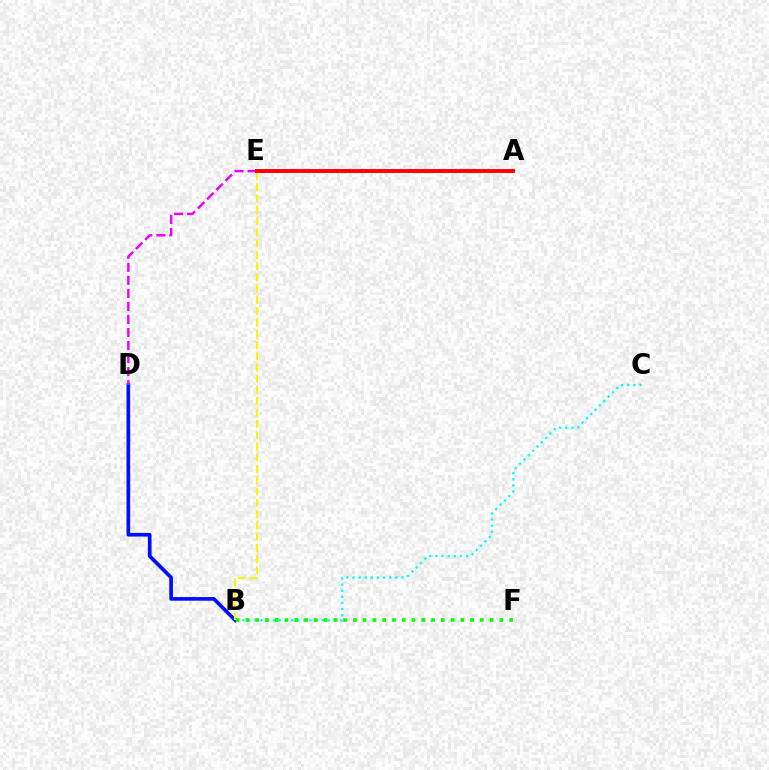{('B', 'D'): [{'color': '#0010ff', 'line_style': 'solid', 'thickness': 2.64}], ('D', 'E'): [{'color': '#ee00ff', 'line_style': 'dashed', 'thickness': 1.77}], ('B', 'E'): [{'color': '#fcf500', 'line_style': 'dashed', 'thickness': 1.53}], ('A', 'E'): [{'color': '#ff0000', 'line_style': 'solid', 'thickness': 2.8}], ('B', 'C'): [{'color': '#00fff6', 'line_style': 'dotted', 'thickness': 1.66}], ('B', 'F'): [{'color': '#08ff00', 'line_style': 'dotted', 'thickness': 2.65}]}